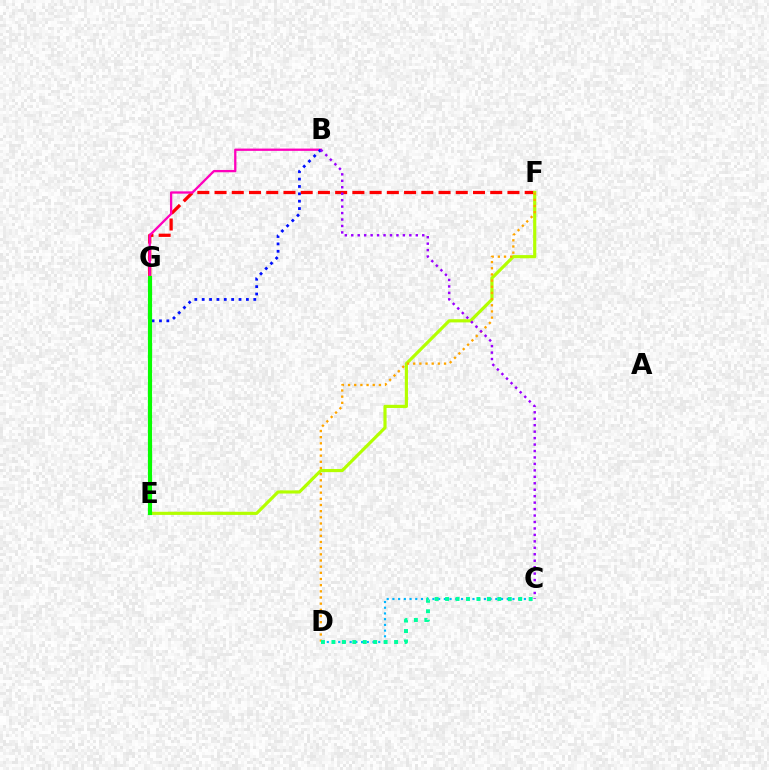{('C', 'D'): [{'color': '#00b5ff', 'line_style': 'dotted', 'thickness': 1.55}, {'color': '#00ff9d', 'line_style': 'dotted', 'thickness': 2.84}], ('F', 'G'): [{'color': '#ff0000', 'line_style': 'dashed', 'thickness': 2.34}], ('E', 'F'): [{'color': '#b3ff00', 'line_style': 'solid', 'thickness': 2.28}], ('B', 'G'): [{'color': '#ff00bd', 'line_style': 'solid', 'thickness': 1.65}], ('D', 'F'): [{'color': '#ffa500', 'line_style': 'dotted', 'thickness': 1.68}], ('B', 'E'): [{'color': '#0010ff', 'line_style': 'dotted', 'thickness': 2.0}], ('E', 'G'): [{'color': '#08ff00', 'line_style': 'solid', 'thickness': 2.99}], ('B', 'C'): [{'color': '#9b00ff', 'line_style': 'dotted', 'thickness': 1.75}]}